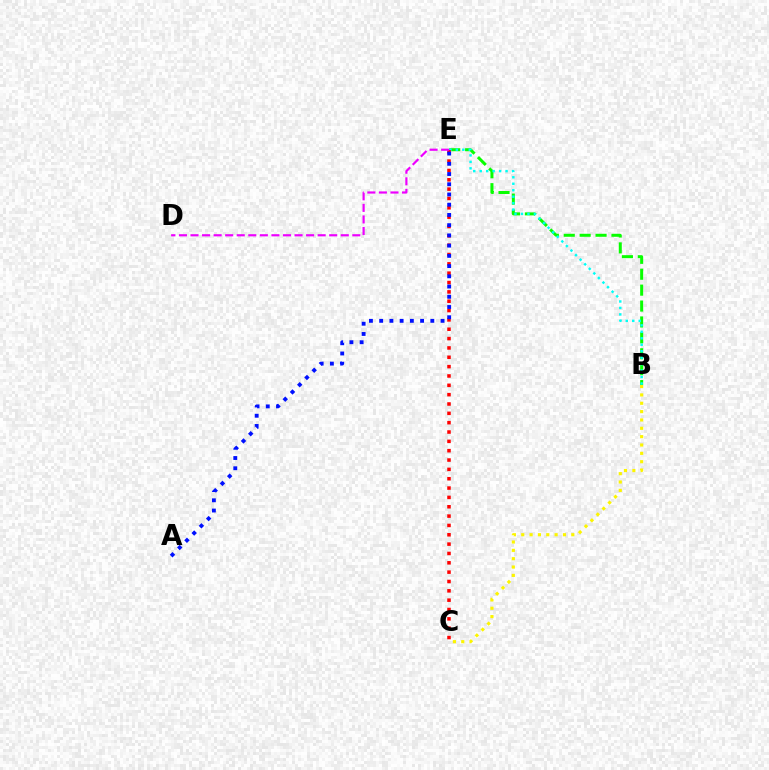{('B', 'E'): [{'color': '#08ff00', 'line_style': 'dashed', 'thickness': 2.16}, {'color': '#00fff6', 'line_style': 'dotted', 'thickness': 1.76}], ('B', 'C'): [{'color': '#fcf500', 'line_style': 'dotted', 'thickness': 2.27}], ('C', 'E'): [{'color': '#ff0000', 'line_style': 'dotted', 'thickness': 2.54}], ('D', 'E'): [{'color': '#ee00ff', 'line_style': 'dashed', 'thickness': 1.57}], ('A', 'E'): [{'color': '#0010ff', 'line_style': 'dotted', 'thickness': 2.78}]}